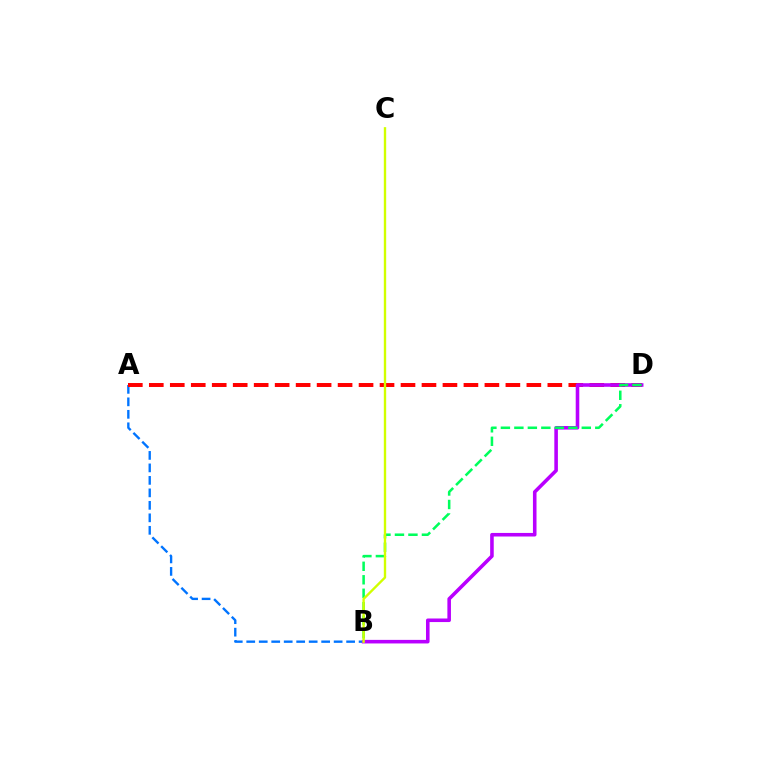{('A', 'B'): [{'color': '#0074ff', 'line_style': 'dashed', 'thickness': 1.7}], ('A', 'D'): [{'color': '#ff0000', 'line_style': 'dashed', 'thickness': 2.85}], ('B', 'D'): [{'color': '#b900ff', 'line_style': 'solid', 'thickness': 2.57}, {'color': '#00ff5c', 'line_style': 'dashed', 'thickness': 1.83}], ('B', 'C'): [{'color': '#d1ff00', 'line_style': 'solid', 'thickness': 1.7}]}